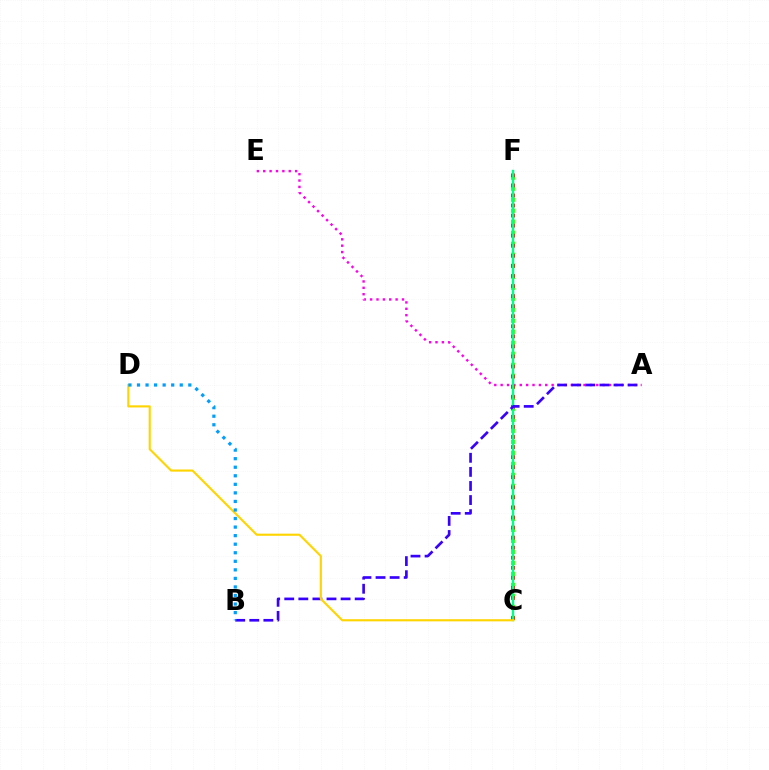{('C', 'F'): [{'color': '#4fff00', 'line_style': 'dotted', 'thickness': 2.99}, {'color': '#ff0000', 'line_style': 'dotted', 'thickness': 2.73}, {'color': '#00ff86', 'line_style': 'solid', 'thickness': 1.73}], ('A', 'E'): [{'color': '#ff00ed', 'line_style': 'dotted', 'thickness': 1.73}], ('A', 'B'): [{'color': '#3700ff', 'line_style': 'dashed', 'thickness': 1.91}], ('C', 'D'): [{'color': '#ffd500', 'line_style': 'solid', 'thickness': 1.53}], ('B', 'D'): [{'color': '#009eff', 'line_style': 'dotted', 'thickness': 2.32}]}